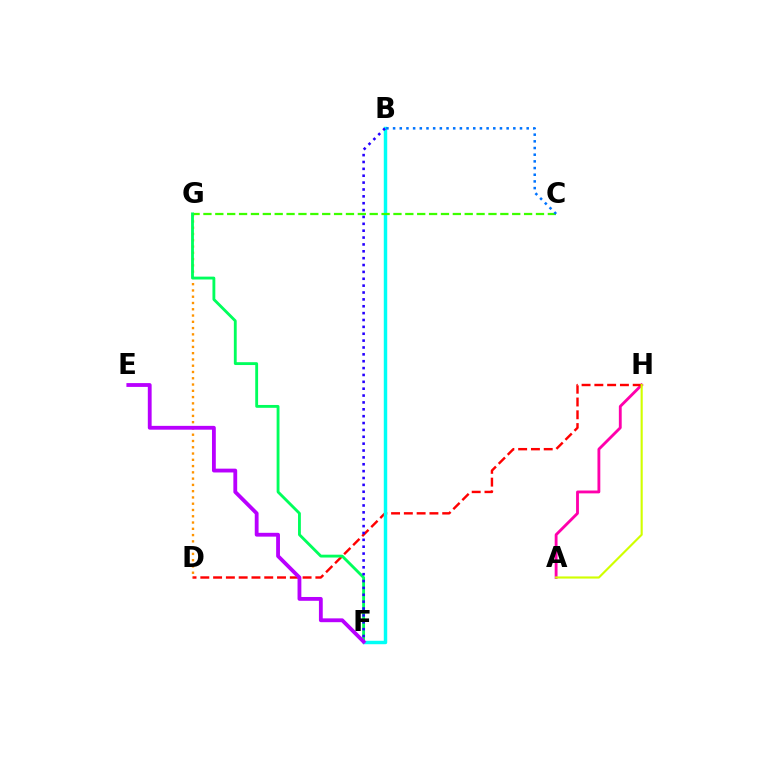{('A', 'H'): [{'color': '#ff00ac', 'line_style': 'solid', 'thickness': 2.05}, {'color': '#d1ff00', 'line_style': 'solid', 'thickness': 1.54}], ('D', 'H'): [{'color': '#ff0000', 'line_style': 'dashed', 'thickness': 1.74}], ('B', 'F'): [{'color': '#00fff6', 'line_style': 'solid', 'thickness': 2.48}, {'color': '#2500ff', 'line_style': 'dotted', 'thickness': 1.87}], ('D', 'G'): [{'color': '#ff9400', 'line_style': 'dotted', 'thickness': 1.7}], ('C', 'G'): [{'color': '#3dff00', 'line_style': 'dashed', 'thickness': 1.61}], ('F', 'G'): [{'color': '#00ff5c', 'line_style': 'solid', 'thickness': 2.05}], ('B', 'C'): [{'color': '#0074ff', 'line_style': 'dotted', 'thickness': 1.81}], ('E', 'F'): [{'color': '#b900ff', 'line_style': 'solid', 'thickness': 2.75}]}